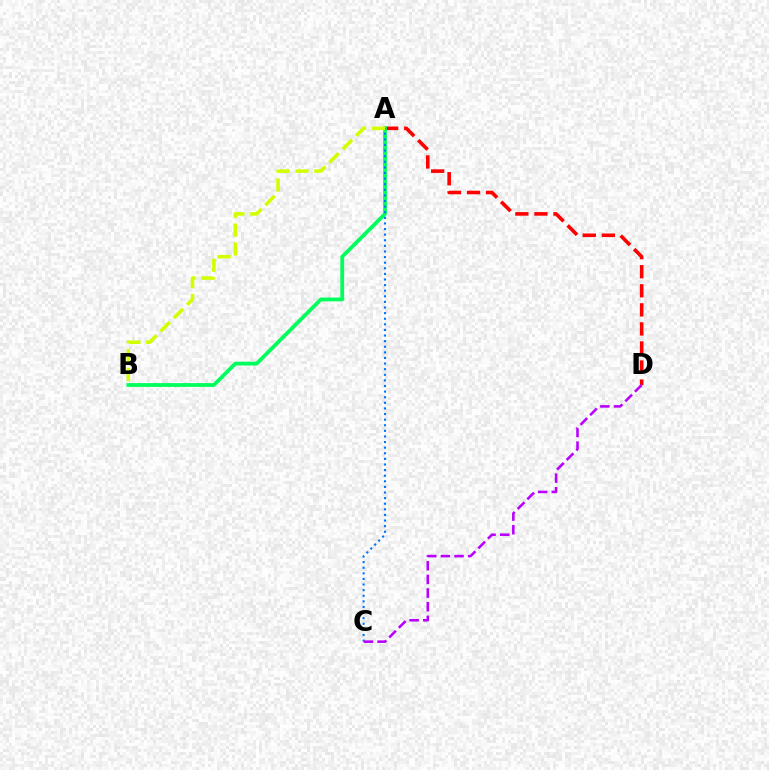{('A', 'D'): [{'color': '#ff0000', 'line_style': 'dashed', 'thickness': 2.59}], ('A', 'B'): [{'color': '#00ff5c', 'line_style': 'solid', 'thickness': 2.73}, {'color': '#d1ff00', 'line_style': 'dashed', 'thickness': 2.56}], ('A', 'C'): [{'color': '#0074ff', 'line_style': 'dotted', 'thickness': 1.52}], ('C', 'D'): [{'color': '#b900ff', 'line_style': 'dashed', 'thickness': 1.85}]}